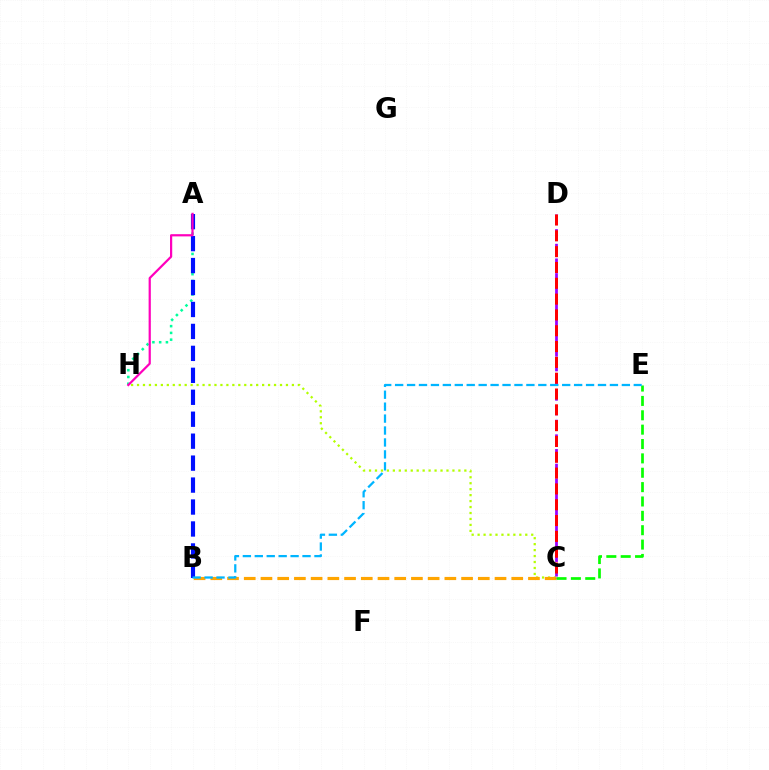{('C', 'H'): [{'color': '#b3ff00', 'line_style': 'dotted', 'thickness': 1.62}], ('B', 'C'): [{'color': '#ffa500', 'line_style': 'dashed', 'thickness': 2.27}], ('C', 'D'): [{'color': '#9b00ff', 'line_style': 'dashed', 'thickness': 1.99}, {'color': '#ff0000', 'line_style': 'dashed', 'thickness': 2.15}], ('A', 'H'): [{'color': '#00ff9d', 'line_style': 'dotted', 'thickness': 1.84}, {'color': '#ff00bd', 'line_style': 'solid', 'thickness': 1.59}], ('A', 'B'): [{'color': '#0010ff', 'line_style': 'dashed', 'thickness': 2.98}], ('C', 'E'): [{'color': '#08ff00', 'line_style': 'dashed', 'thickness': 1.95}], ('B', 'E'): [{'color': '#00b5ff', 'line_style': 'dashed', 'thickness': 1.62}]}